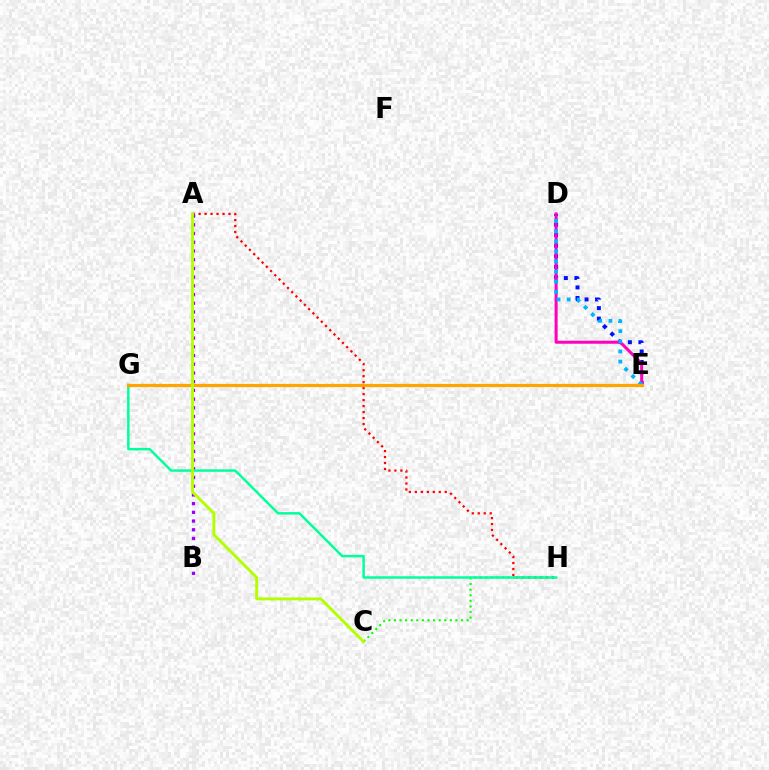{('D', 'E'): [{'color': '#0010ff', 'line_style': 'dotted', 'thickness': 2.86}, {'color': '#ff00bd', 'line_style': 'solid', 'thickness': 2.18}, {'color': '#00b5ff', 'line_style': 'dotted', 'thickness': 2.75}], ('C', 'H'): [{'color': '#08ff00', 'line_style': 'dotted', 'thickness': 1.52}], ('A', 'H'): [{'color': '#ff0000', 'line_style': 'dotted', 'thickness': 1.62}], ('A', 'B'): [{'color': '#9b00ff', 'line_style': 'dotted', 'thickness': 2.37}], ('G', 'H'): [{'color': '#00ff9d', 'line_style': 'solid', 'thickness': 1.77}], ('E', 'G'): [{'color': '#ffa500', 'line_style': 'solid', 'thickness': 2.3}], ('A', 'C'): [{'color': '#b3ff00', 'line_style': 'solid', 'thickness': 2.1}]}